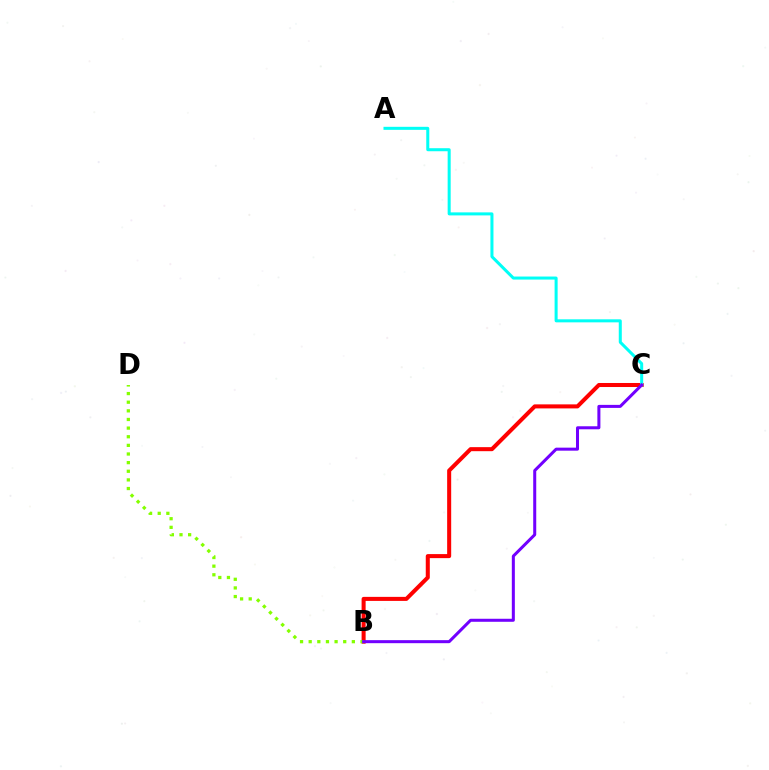{('B', 'C'): [{'color': '#ff0000', 'line_style': 'solid', 'thickness': 2.91}, {'color': '#7200ff', 'line_style': 'solid', 'thickness': 2.18}], ('B', 'D'): [{'color': '#84ff00', 'line_style': 'dotted', 'thickness': 2.35}], ('A', 'C'): [{'color': '#00fff6', 'line_style': 'solid', 'thickness': 2.18}]}